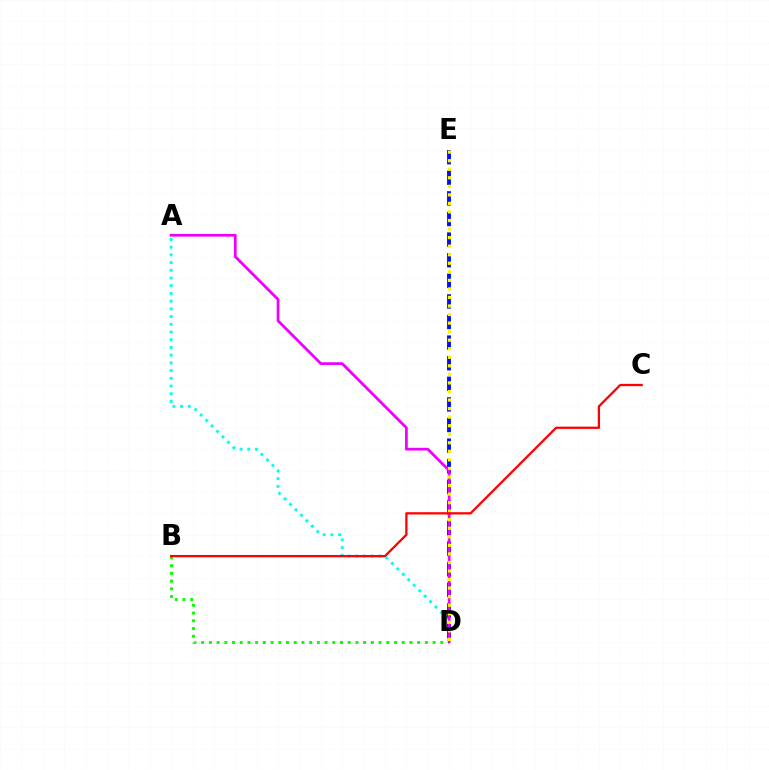{('B', 'D'): [{'color': '#08ff00', 'line_style': 'dotted', 'thickness': 2.1}], ('A', 'D'): [{'color': '#00fff6', 'line_style': 'dotted', 'thickness': 2.1}, {'color': '#ee00ff', 'line_style': 'solid', 'thickness': 1.97}], ('D', 'E'): [{'color': '#0010ff', 'line_style': 'dashed', 'thickness': 2.8}, {'color': '#fcf500', 'line_style': 'dotted', 'thickness': 2.32}], ('B', 'C'): [{'color': '#ff0000', 'line_style': 'solid', 'thickness': 1.64}]}